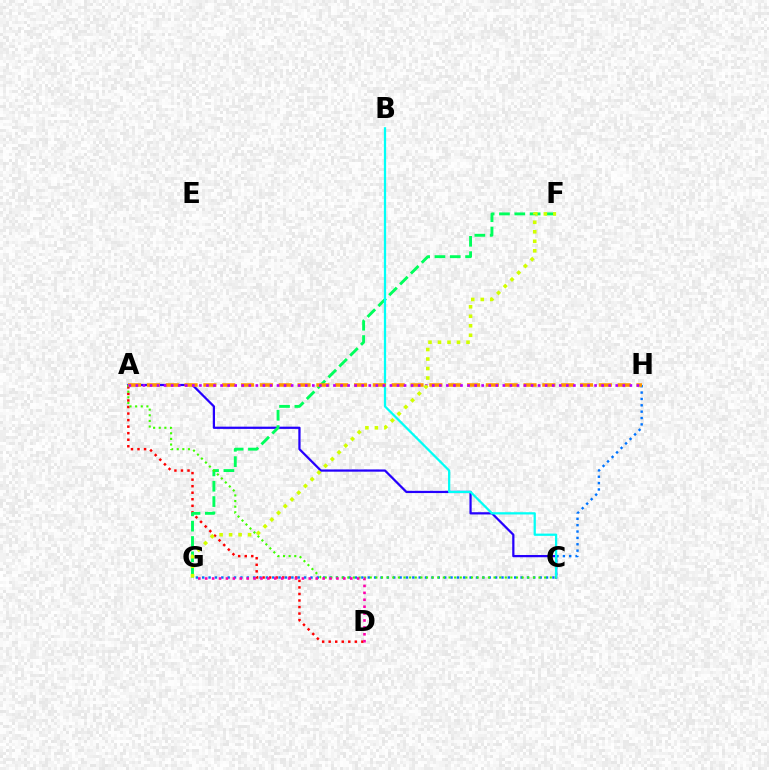{('A', 'C'): [{'color': '#2500ff', 'line_style': 'solid', 'thickness': 1.61}, {'color': '#3dff00', 'line_style': 'dotted', 'thickness': 1.53}], ('A', 'D'): [{'color': '#ff0000', 'line_style': 'dotted', 'thickness': 1.78}], ('F', 'G'): [{'color': '#00ff5c', 'line_style': 'dashed', 'thickness': 2.08}, {'color': '#d1ff00', 'line_style': 'dotted', 'thickness': 2.58}], ('G', 'H'): [{'color': '#0074ff', 'line_style': 'dotted', 'thickness': 1.73}], ('B', 'C'): [{'color': '#00fff6', 'line_style': 'solid', 'thickness': 1.62}], ('D', 'G'): [{'color': '#ff00ac', 'line_style': 'dotted', 'thickness': 1.88}], ('A', 'H'): [{'color': '#ff9400', 'line_style': 'dashed', 'thickness': 2.56}, {'color': '#b900ff', 'line_style': 'dotted', 'thickness': 1.92}]}